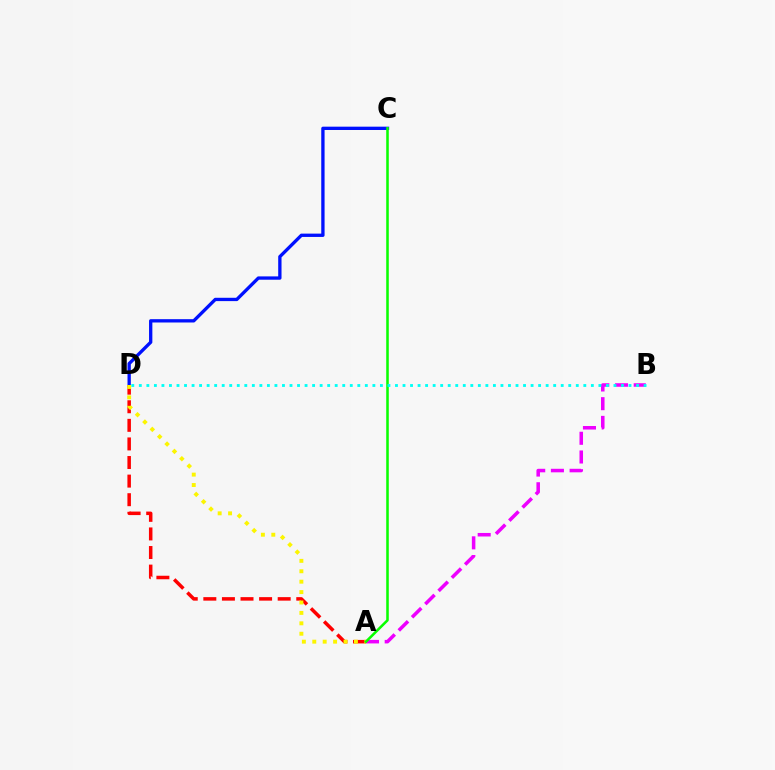{('C', 'D'): [{'color': '#0010ff', 'line_style': 'solid', 'thickness': 2.39}], ('A', 'D'): [{'color': '#ff0000', 'line_style': 'dashed', 'thickness': 2.53}, {'color': '#fcf500', 'line_style': 'dotted', 'thickness': 2.83}], ('A', 'B'): [{'color': '#ee00ff', 'line_style': 'dashed', 'thickness': 2.54}], ('A', 'C'): [{'color': '#08ff00', 'line_style': 'solid', 'thickness': 1.84}], ('B', 'D'): [{'color': '#00fff6', 'line_style': 'dotted', 'thickness': 2.05}]}